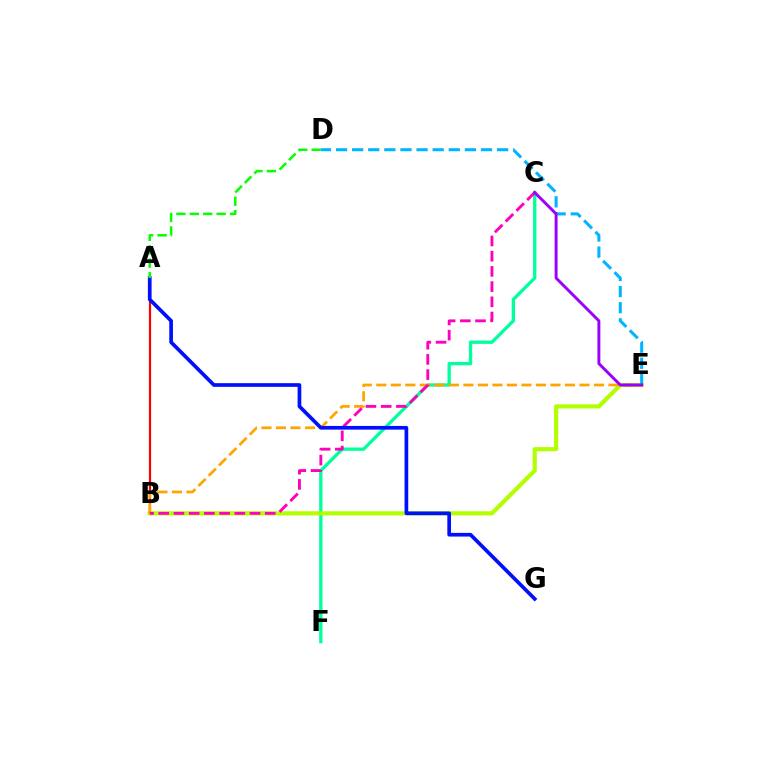{('C', 'F'): [{'color': '#00ff9d', 'line_style': 'solid', 'thickness': 2.39}], ('A', 'B'): [{'color': '#ff0000', 'line_style': 'solid', 'thickness': 1.57}], ('B', 'E'): [{'color': '#b3ff00', 'line_style': 'solid', 'thickness': 2.99}, {'color': '#ffa500', 'line_style': 'dashed', 'thickness': 1.97}], ('D', 'E'): [{'color': '#00b5ff', 'line_style': 'dashed', 'thickness': 2.19}], ('B', 'C'): [{'color': '#ff00bd', 'line_style': 'dashed', 'thickness': 2.07}], ('C', 'E'): [{'color': '#9b00ff', 'line_style': 'solid', 'thickness': 2.1}], ('A', 'G'): [{'color': '#0010ff', 'line_style': 'solid', 'thickness': 2.66}], ('A', 'D'): [{'color': '#08ff00', 'line_style': 'dashed', 'thickness': 1.82}]}